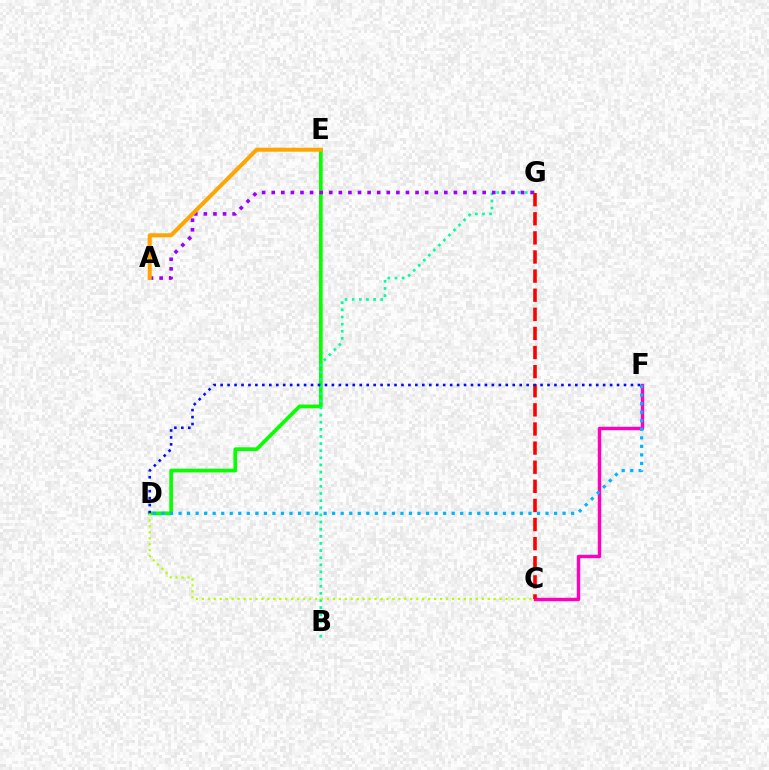{('D', 'E'): [{'color': '#08ff00', 'line_style': 'solid', 'thickness': 2.65}], ('C', 'F'): [{'color': '#ff00bd', 'line_style': 'solid', 'thickness': 2.47}], ('D', 'F'): [{'color': '#00b5ff', 'line_style': 'dotted', 'thickness': 2.32}, {'color': '#0010ff', 'line_style': 'dotted', 'thickness': 1.89}], ('B', 'G'): [{'color': '#00ff9d', 'line_style': 'dotted', 'thickness': 1.94}], ('A', 'G'): [{'color': '#9b00ff', 'line_style': 'dotted', 'thickness': 2.61}], ('C', 'D'): [{'color': '#b3ff00', 'line_style': 'dotted', 'thickness': 1.62}], ('A', 'E'): [{'color': '#ffa500', 'line_style': 'solid', 'thickness': 2.87}], ('C', 'G'): [{'color': '#ff0000', 'line_style': 'dashed', 'thickness': 2.6}]}